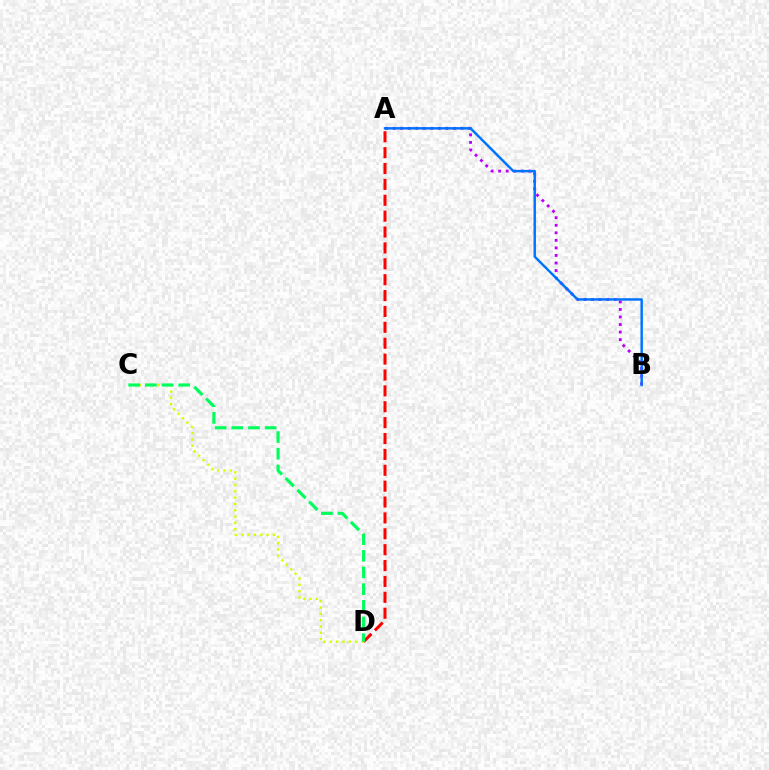{('A', 'B'): [{'color': '#b900ff', 'line_style': 'dotted', 'thickness': 2.05}, {'color': '#0074ff', 'line_style': 'solid', 'thickness': 1.77}], ('C', 'D'): [{'color': '#d1ff00', 'line_style': 'dotted', 'thickness': 1.71}, {'color': '#00ff5c', 'line_style': 'dashed', 'thickness': 2.27}], ('A', 'D'): [{'color': '#ff0000', 'line_style': 'dashed', 'thickness': 2.16}]}